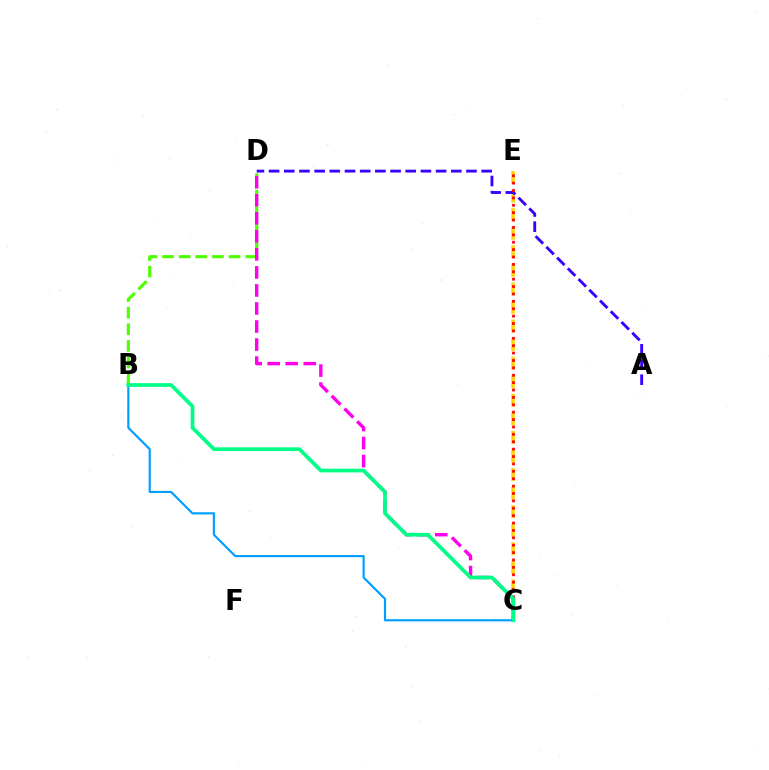{('C', 'E'): [{'color': '#ffd500', 'line_style': 'dashed', 'thickness': 2.52}, {'color': '#ff0000', 'line_style': 'dotted', 'thickness': 2.01}], ('B', 'D'): [{'color': '#4fff00', 'line_style': 'dashed', 'thickness': 2.26}], ('A', 'D'): [{'color': '#3700ff', 'line_style': 'dashed', 'thickness': 2.06}], ('C', 'D'): [{'color': '#ff00ed', 'line_style': 'dashed', 'thickness': 2.45}], ('B', 'C'): [{'color': '#009eff', 'line_style': 'solid', 'thickness': 1.56}, {'color': '#00ff86', 'line_style': 'solid', 'thickness': 2.68}]}